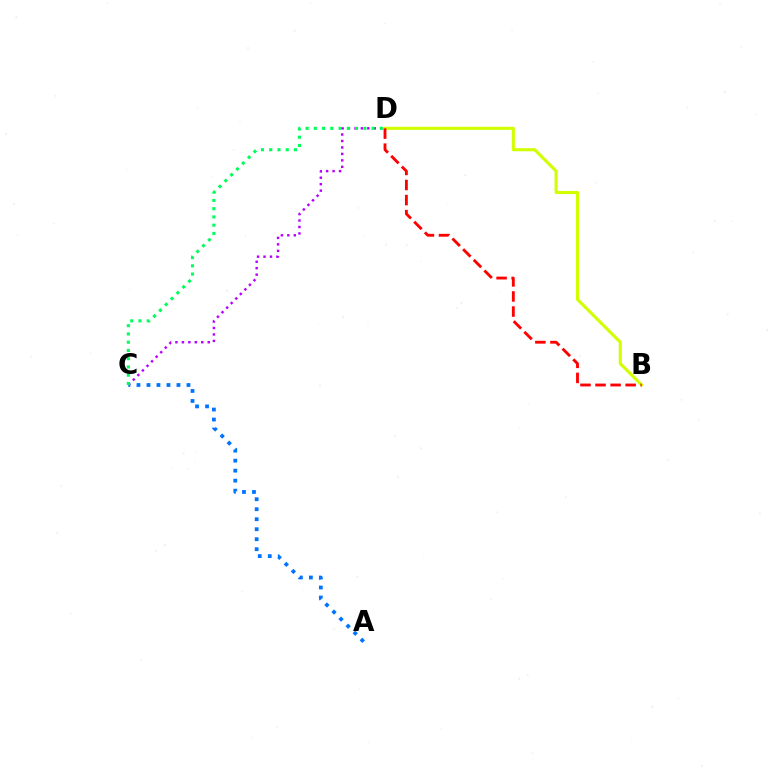{('C', 'D'): [{'color': '#b900ff', 'line_style': 'dotted', 'thickness': 1.76}, {'color': '#00ff5c', 'line_style': 'dotted', 'thickness': 2.24}], ('A', 'C'): [{'color': '#0074ff', 'line_style': 'dotted', 'thickness': 2.72}], ('B', 'D'): [{'color': '#d1ff00', 'line_style': 'solid', 'thickness': 2.22}, {'color': '#ff0000', 'line_style': 'dashed', 'thickness': 2.05}]}